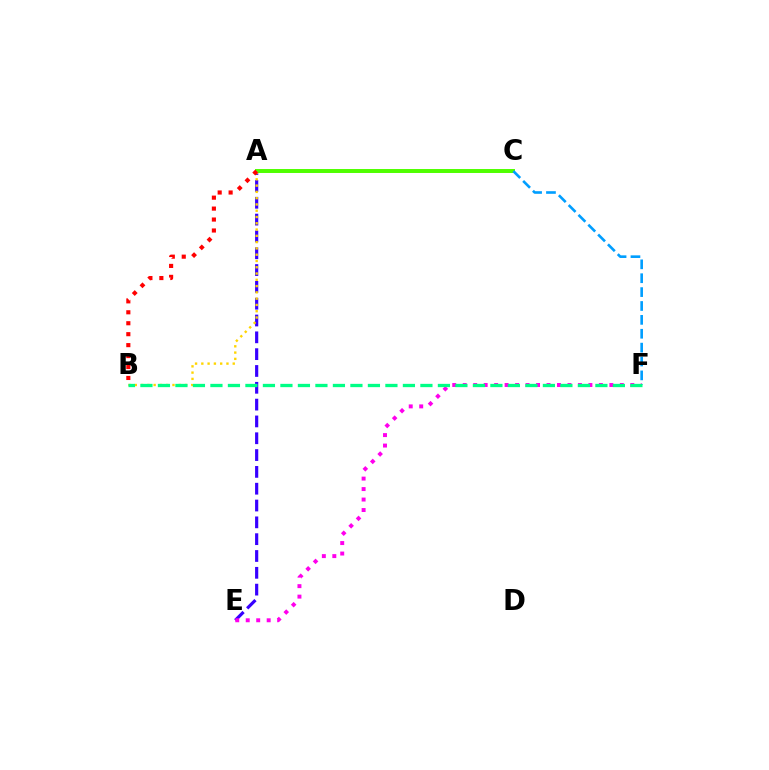{('A', 'E'): [{'color': '#3700ff', 'line_style': 'dashed', 'thickness': 2.28}], ('E', 'F'): [{'color': '#ff00ed', 'line_style': 'dotted', 'thickness': 2.85}], ('A', 'C'): [{'color': '#4fff00', 'line_style': 'solid', 'thickness': 2.85}], ('A', 'B'): [{'color': '#ffd500', 'line_style': 'dotted', 'thickness': 1.71}, {'color': '#ff0000', 'line_style': 'dotted', 'thickness': 2.97}], ('C', 'F'): [{'color': '#009eff', 'line_style': 'dashed', 'thickness': 1.89}], ('B', 'F'): [{'color': '#00ff86', 'line_style': 'dashed', 'thickness': 2.38}]}